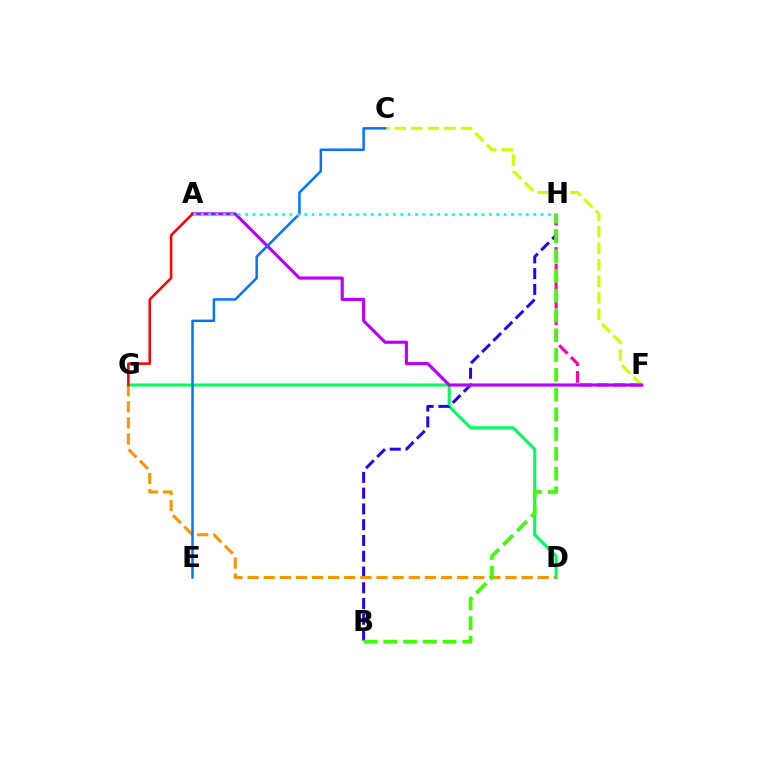{('D', 'G'): [{'color': '#00ff5c', 'line_style': 'solid', 'thickness': 2.19}, {'color': '#ff9400', 'line_style': 'dashed', 'thickness': 2.19}], ('B', 'H'): [{'color': '#2500ff', 'line_style': 'dashed', 'thickness': 2.14}, {'color': '#3dff00', 'line_style': 'dashed', 'thickness': 2.68}], ('F', 'H'): [{'color': '#ff00ac', 'line_style': 'dashed', 'thickness': 2.26}], ('C', 'F'): [{'color': '#d1ff00', 'line_style': 'dashed', 'thickness': 2.24}], ('A', 'F'): [{'color': '#b900ff', 'line_style': 'solid', 'thickness': 2.27}], ('C', 'E'): [{'color': '#0074ff', 'line_style': 'solid', 'thickness': 1.78}], ('A', 'G'): [{'color': '#ff0000', 'line_style': 'solid', 'thickness': 1.81}], ('A', 'H'): [{'color': '#00fff6', 'line_style': 'dotted', 'thickness': 2.01}]}